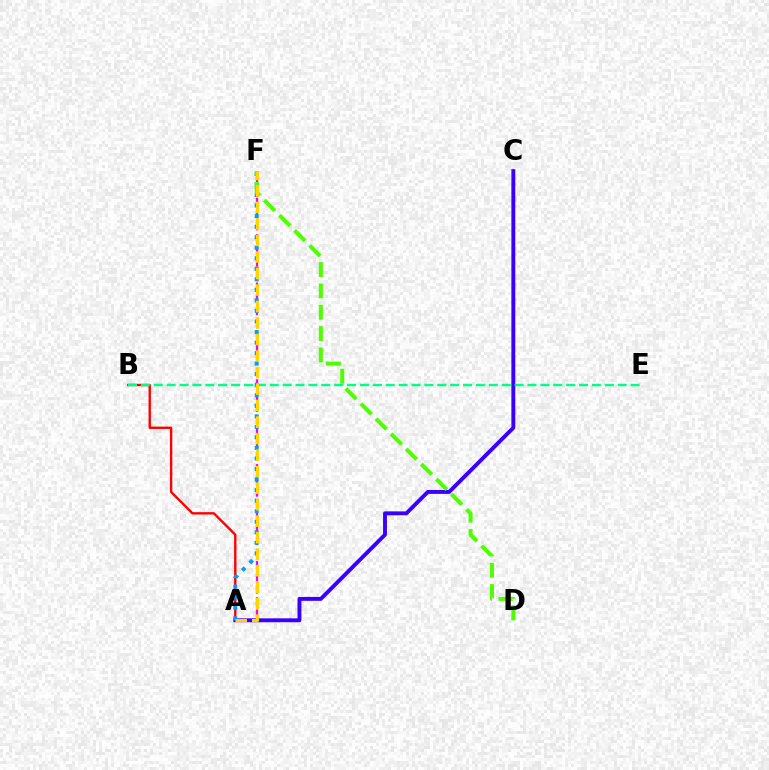{('A', 'B'): [{'color': '#ff0000', 'line_style': 'solid', 'thickness': 1.7}], ('A', 'F'): [{'color': '#ff00ed', 'line_style': 'dashed', 'thickness': 1.64}, {'color': '#009eff', 'line_style': 'dotted', 'thickness': 2.86}, {'color': '#ffd500', 'line_style': 'dashed', 'thickness': 2.24}], ('A', 'C'): [{'color': '#3700ff', 'line_style': 'solid', 'thickness': 2.81}], ('D', 'F'): [{'color': '#4fff00', 'line_style': 'dashed', 'thickness': 2.9}], ('B', 'E'): [{'color': '#00ff86', 'line_style': 'dashed', 'thickness': 1.75}]}